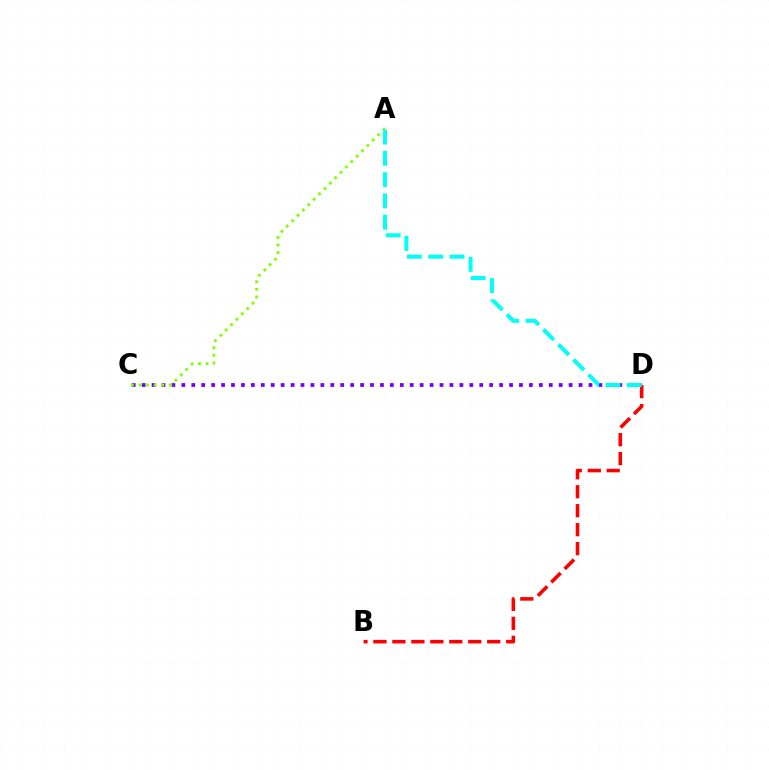{('C', 'D'): [{'color': '#7200ff', 'line_style': 'dotted', 'thickness': 2.7}], ('A', 'C'): [{'color': '#84ff00', 'line_style': 'dotted', 'thickness': 2.06}], ('B', 'D'): [{'color': '#ff0000', 'line_style': 'dashed', 'thickness': 2.58}], ('A', 'D'): [{'color': '#00fff6', 'line_style': 'dashed', 'thickness': 2.89}]}